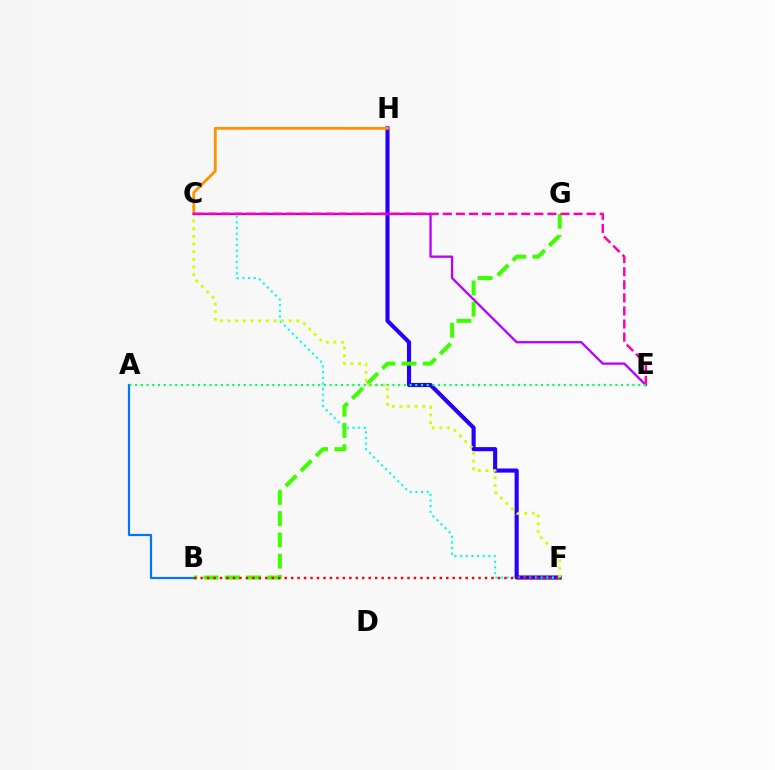{('F', 'H'): [{'color': '#2500ff', 'line_style': 'solid', 'thickness': 2.96}], ('C', 'H'): [{'color': '#ff9400', 'line_style': 'solid', 'thickness': 2.03}], ('A', 'B'): [{'color': '#0074ff', 'line_style': 'solid', 'thickness': 1.58}], ('C', 'F'): [{'color': '#00fff6', 'line_style': 'dotted', 'thickness': 1.54}, {'color': '#d1ff00', 'line_style': 'dotted', 'thickness': 2.08}], ('B', 'G'): [{'color': '#3dff00', 'line_style': 'dashed', 'thickness': 2.89}], ('B', 'F'): [{'color': '#ff0000', 'line_style': 'dotted', 'thickness': 1.76}], ('C', 'E'): [{'color': '#b900ff', 'line_style': 'solid', 'thickness': 1.66}, {'color': '#ff00ac', 'line_style': 'dashed', 'thickness': 1.78}], ('A', 'E'): [{'color': '#00ff5c', 'line_style': 'dotted', 'thickness': 1.55}]}